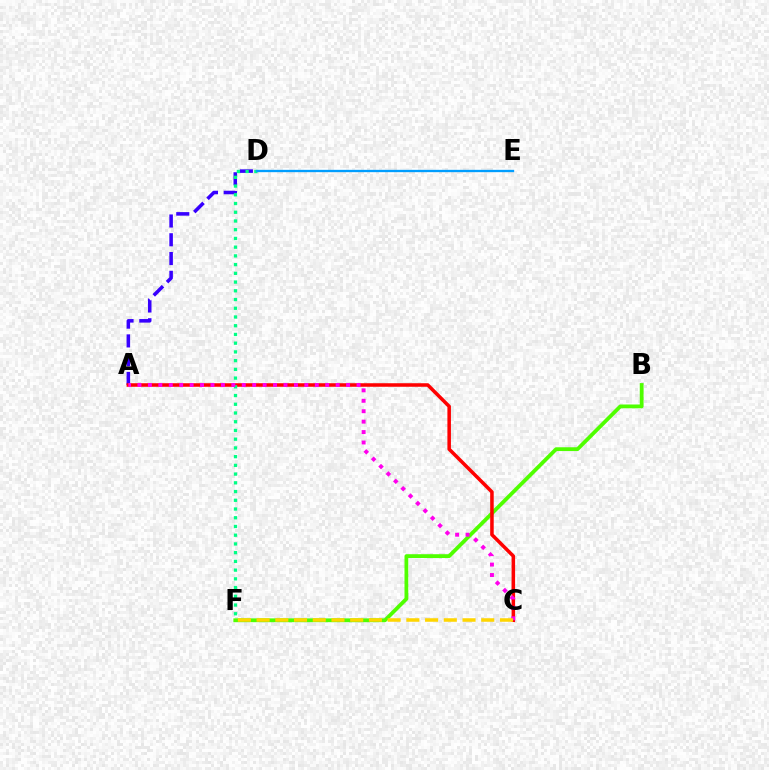{('B', 'F'): [{'color': '#4fff00', 'line_style': 'solid', 'thickness': 2.73}], ('A', 'D'): [{'color': '#3700ff', 'line_style': 'dashed', 'thickness': 2.55}], ('A', 'C'): [{'color': '#ff0000', 'line_style': 'solid', 'thickness': 2.54}, {'color': '#ff00ed', 'line_style': 'dotted', 'thickness': 2.83}], ('D', 'F'): [{'color': '#00ff86', 'line_style': 'dotted', 'thickness': 2.37}], ('D', 'E'): [{'color': '#009eff', 'line_style': 'solid', 'thickness': 1.68}], ('C', 'F'): [{'color': '#ffd500', 'line_style': 'dashed', 'thickness': 2.54}]}